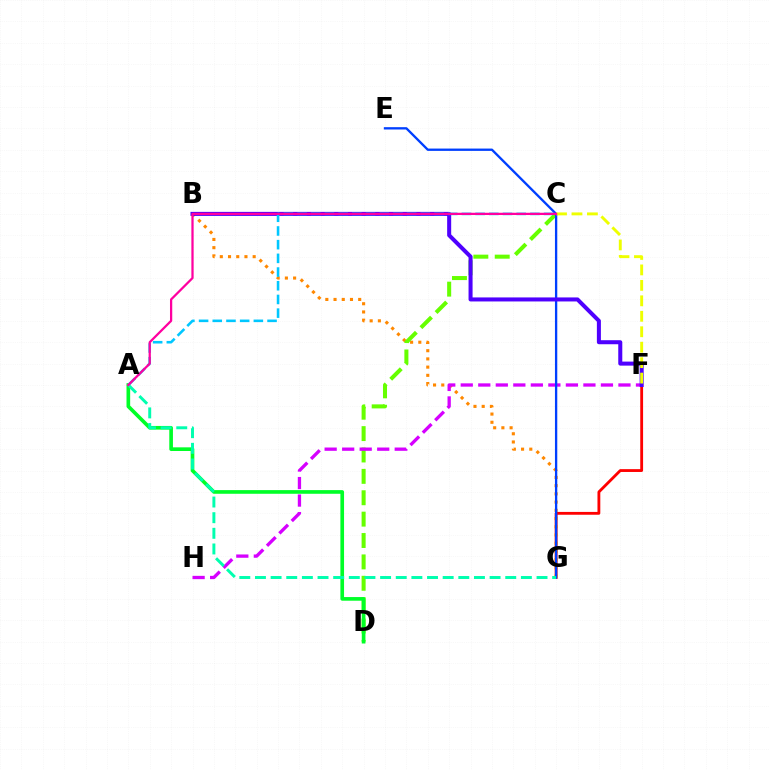{('F', 'G'): [{'color': '#ff0000', 'line_style': 'solid', 'thickness': 2.04}], ('B', 'G'): [{'color': '#ff8800', 'line_style': 'dotted', 'thickness': 2.23}], ('C', 'D'): [{'color': '#66ff00', 'line_style': 'dashed', 'thickness': 2.9}], ('F', 'H'): [{'color': '#d600ff', 'line_style': 'dashed', 'thickness': 2.38}], ('E', 'G'): [{'color': '#003fff', 'line_style': 'solid', 'thickness': 1.67}], ('B', 'F'): [{'color': '#4f00ff', 'line_style': 'solid', 'thickness': 2.9}], ('A', 'D'): [{'color': '#00ff27', 'line_style': 'solid', 'thickness': 2.63}], ('A', 'G'): [{'color': '#00ffaf', 'line_style': 'dashed', 'thickness': 2.13}], ('C', 'F'): [{'color': '#eeff00', 'line_style': 'dashed', 'thickness': 2.1}], ('A', 'C'): [{'color': '#00c7ff', 'line_style': 'dashed', 'thickness': 1.86}, {'color': '#ff00a0', 'line_style': 'solid', 'thickness': 1.62}]}